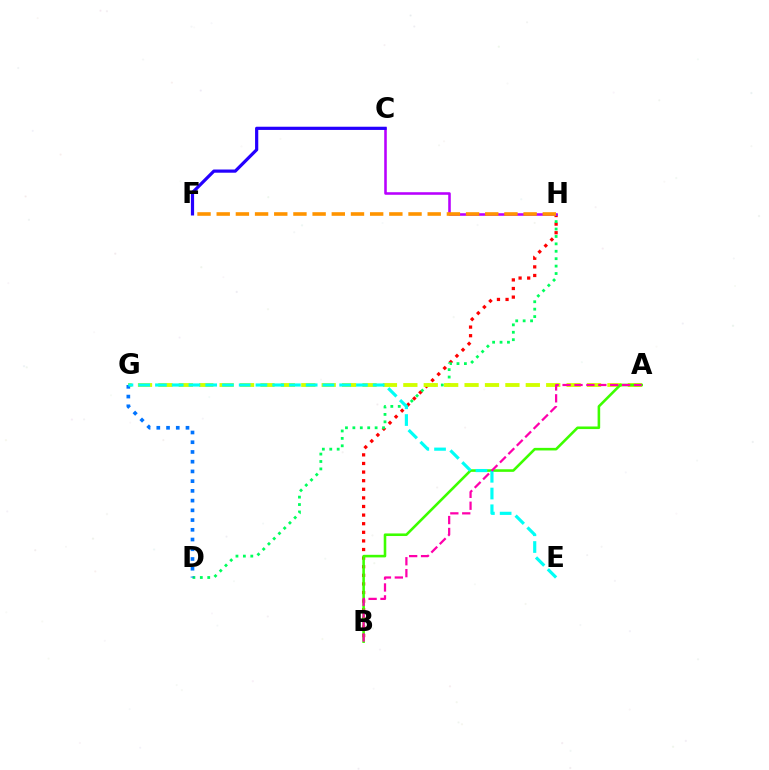{('B', 'H'): [{'color': '#ff0000', 'line_style': 'dotted', 'thickness': 2.34}], ('D', 'H'): [{'color': '#00ff5c', 'line_style': 'dotted', 'thickness': 2.02}], ('A', 'G'): [{'color': '#d1ff00', 'line_style': 'dashed', 'thickness': 2.77}], ('A', 'B'): [{'color': '#3dff00', 'line_style': 'solid', 'thickness': 1.86}, {'color': '#ff00ac', 'line_style': 'dashed', 'thickness': 1.62}], ('C', 'H'): [{'color': '#b900ff', 'line_style': 'solid', 'thickness': 1.85}], ('D', 'G'): [{'color': '#0074ff', 'line_style': 'dotted', 'thickness': 2.64}], ('F', 'H'): [{'color': '#ff9400', 'line_style': 'dashed', 'thickness': 2.61}], ('C', 'F'): [{'color': '#2500ff', 'line_style': 'solid', 'thickness': 2.31}], ('E', 'G'): [{'color': '#00fff6', 'line_style': 'dashed', 'thickness': 2.28}]}